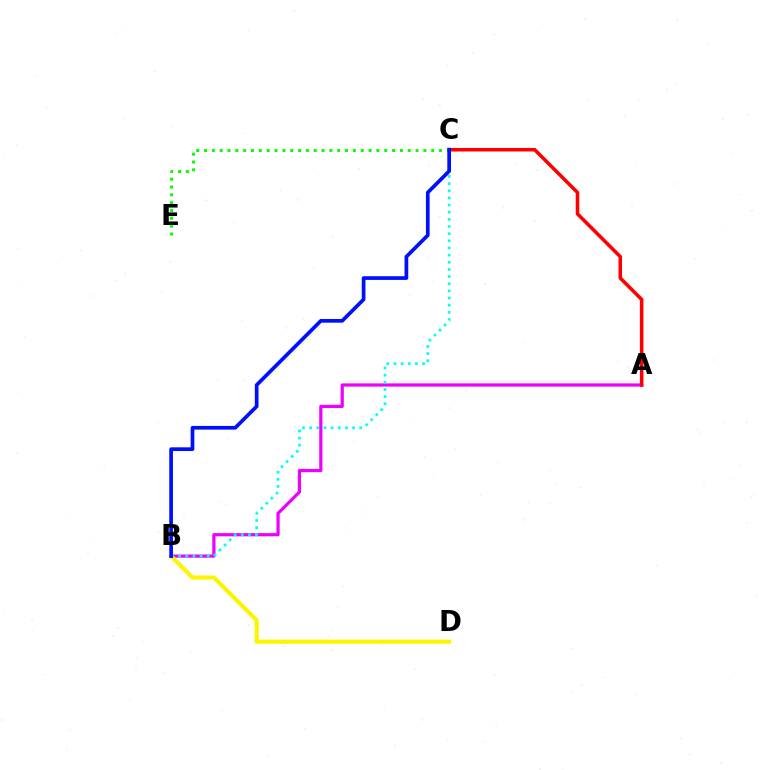{('A', 'B'): [{'color': '#ee00ff', 'line_style': 'solid', 'thickness': 2.31}], ('A', 'C'): [{'color': '#ff0000', 'line_style': 'solid', 'thickness': 2.55}], ('C', 'E'): [{'color': '#08ff00', 'line_style': 'dotted', 'thickness': 2.13}], ('B', 'D'): [{'color': '#fcf500', 'line_style': 'solid', 'thickness': 2.95}], ('B', 'C'): [{'color': '#00fff6', 'line_style': 'dotted', 'thickness': 1.94}, {'color': '#0010ff', 'line_style': 'solid', 'thickness': 2.67}]}